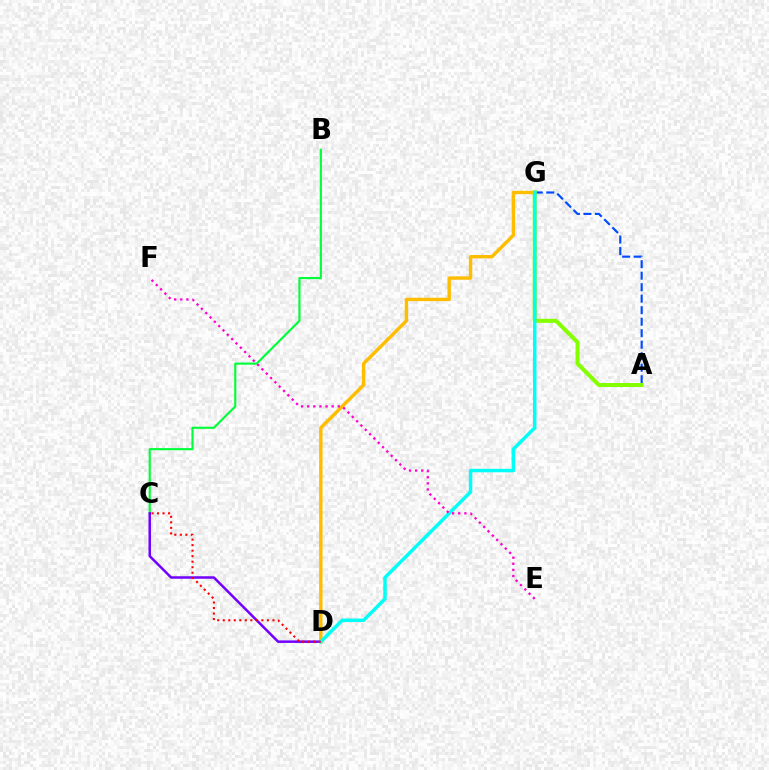{('B', 'C'): [{'color': '#00ff39', 'line_style': 'solid', 'thickness': 1.55}], ('D', 'G'): [{'color': '#ffbd00', 'line_style': 'solid', 'thickness': 2.45}, {'color': '#00fff6', 'line_style': 'solid', 'thickness': 2.5}], ('A', 'G'): [{'color': '#004bff', 'line_style': 'dashed', 'thickness': 1.56}, {'color': '#84ff00', 'line_style': 'solid', 'thickness': 2.89}], ('C', 'D'): [{'color': '#7200ff', 'line_style': 'solid', 'thickness': 1.8}, {'color': '#ff0000', 'line_style': 'dotted', 'thickness': 1.5}], ('E', 'F'): [{'color': '#ff00cf', 'line_style': 'dotted', 'thickness': 1.66}]}